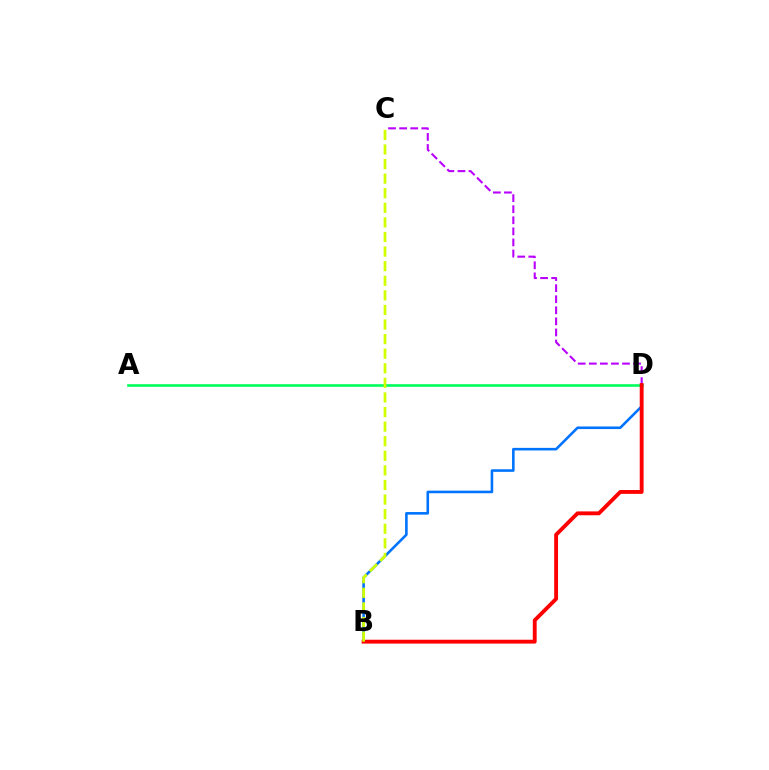{('A', 'D'): [{'color': '#00ff5c', 'line_style': 'solid', 'thickness': 1.88}], ('C', 'D'): [{'color': '#b900ff', 'line_style': 'dashed', 'thickness': 1.5}], ('B', 'D'): [{'color': '#0074ff', 'line_style': 'solid', 'thickness': 1.87}, {'color': '#ff0000', 'line_style': 'solid', 'thickness': 2.77}], ('B', 'C'): [{'color': '#d1ff00', 'line_style': 'dashed', 'thickness': 1.98}]}